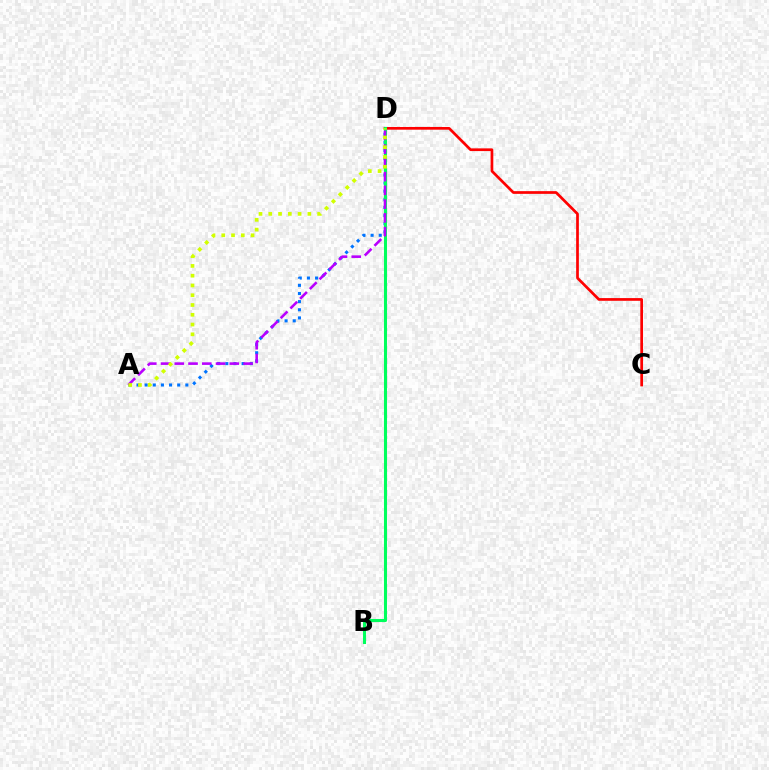{('A', 'D'): [{'color': '#0074ff', 'line_style': 'dotted', 'thickness': 2.21}, {'color': '#b900ff', 'line_style': 'dashed', 'thickness': 1.87}, {'color': '#d1ff00', 'line_style': 'dotted', 'thickness': 2.66}], ('C', 'D'): [{'color': '#ff0000', 'line_style': 'solid', 'thickness': 1.95}], ('B', 'D'): [{'color': '#00ff5c', 'line_style': 'solid', 'thickness': 2.2}]}